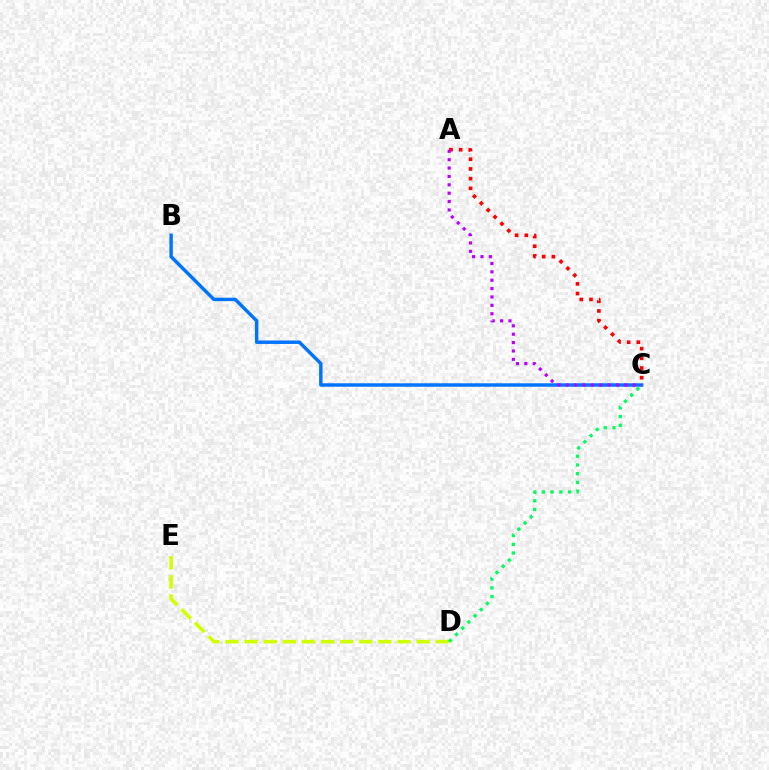{('B', 'C'): [{'color': '#0074ff', 'line_style': 'solid', 'thickness': 2.48}], ('D', 'E'): [{'color': '#d1ff00', 'line_style': 'dashed', 'thickness': 2.6}], ('C', 'D'): [{'color': '#00ff5c', 'line_style': 'dotted', 'thickness': 2.37}], ('A', 'C'): [{'color': '#ff0000', 'line_style': 'dotted', 'thickness': 2.63}, {'color': '#b900ff', 'line_style': 'dotted', 'thickness': 2.28}]}